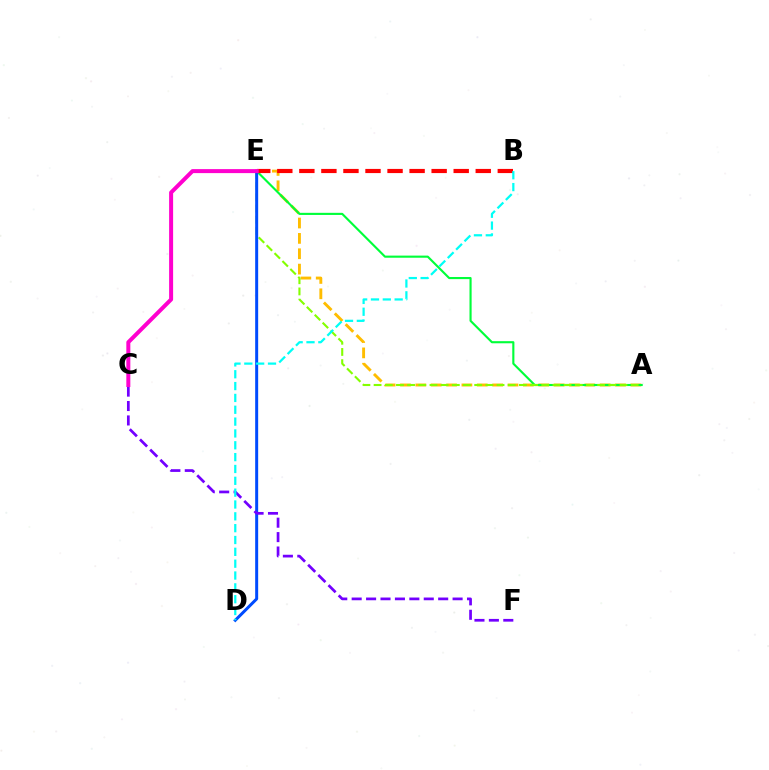{('A', 'E'): [{'color': '#ffbd00', 'line_style': 'dashed', 'thickness': 2.09}, {'color': '#00ff39', 'line_style': 'solid', 'thickness': 1.53}, {'color': '#84ff00', 'line_style': 'dashed', 'thickness': 1.52}], ('D', 'E'): [{'color': '#004bff', 'line_style': 'solid', 'thickness': 2.15}], ('C', 'F'): [{'color': '#7200ff', 'line_style': 'dashed', 'thickness': 1.96}], ('B', 'E'): [{'color': '#ff0000', 'line_style': 'dashed', 'thickness': 3.0}], ('B', 'D'): [{'color': '#00fff6', 'line_style': 'dashed', 'thickness': 1.61}], ('C', 'E'): [{'color': '#ff00cf', 'line_style': 'solid', 'thickness': 2.88}]}